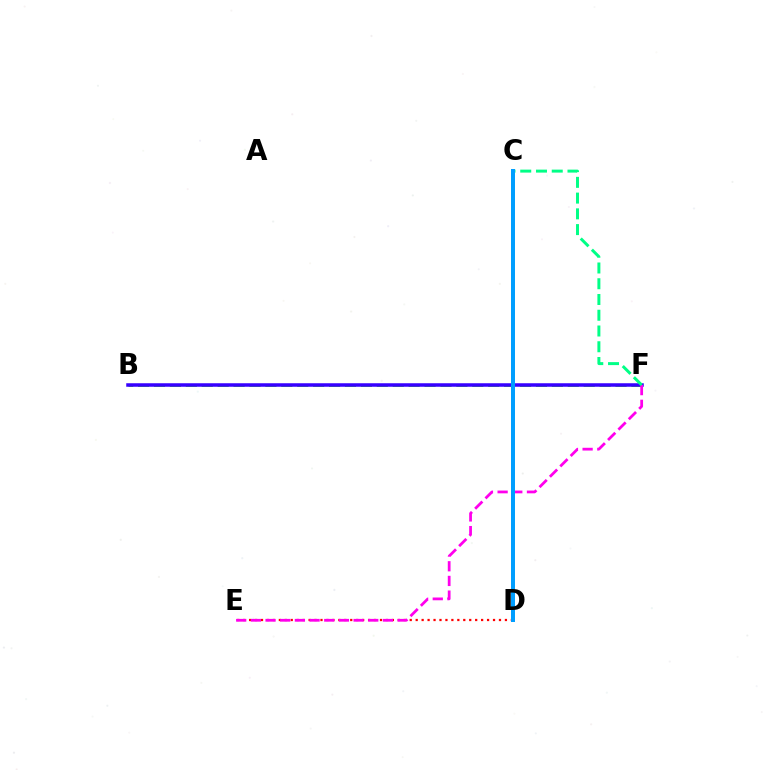{('B', 'F'): [{'color': '#4fff00', 'line_style': 'dashed', 'thickness': 2.16}, {'color': '#3700ff', 'line_style': 'solid', 'thickness': 2.53}], ('D', 'E'): [{'color': '#ff0000', 'line_style': 'dotted', 'thickness': 1.62}], ('E', 'F'): [{'color': '#ff00ed', 'line_style': 'dashed', 'thickness': 1.99}], ('C', 'D'): [{'color': '#ffd500', 'line_style': 'dotted', 'thickness': 1.7}, {'color': '#009eff', 'line_style': 'solid', 'thickness': 2.87}], ('C', 'F'): [{'color': '#00ff86', 'line_style': 'dashed', 'thickness': 2.14}]}